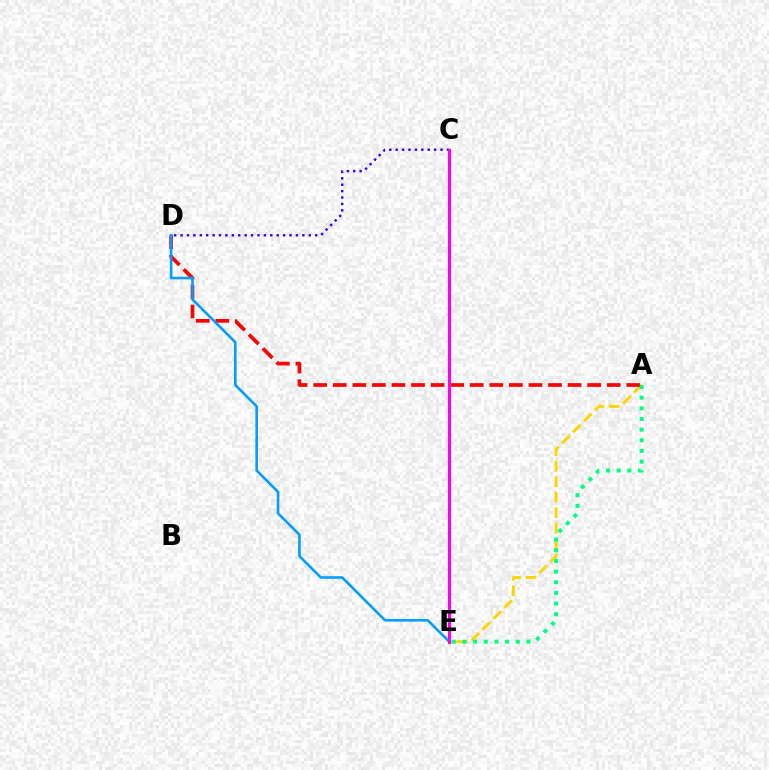{('A', 'E'): [{'color': '#ffd500', 'line_style': 'dashed', 'thickness': 2.1}, {'color': '#00ff86', 'line_style': 'dotted', 'thickness': 2.9}], ('A', 'D'): [{'color': '#ff0000', 'line_style': 'dashed', 'thickness': 2.66}], ('C', 'D'): [{'color': '#3700ff', 'line_style': 'dotted', 'thickness': 1.74}], ('D', 'E'): [{'color': '#009eff', 'line_style': 'solid', 'thickness': 1.87}], ('C', 'E'): [{'color': '#4fff00', 'line_style': 'solid', 'thickness': 2.36}, {'color': '#ff00ed', 'line_style': 'solid', 'thickness': 2.21}]}